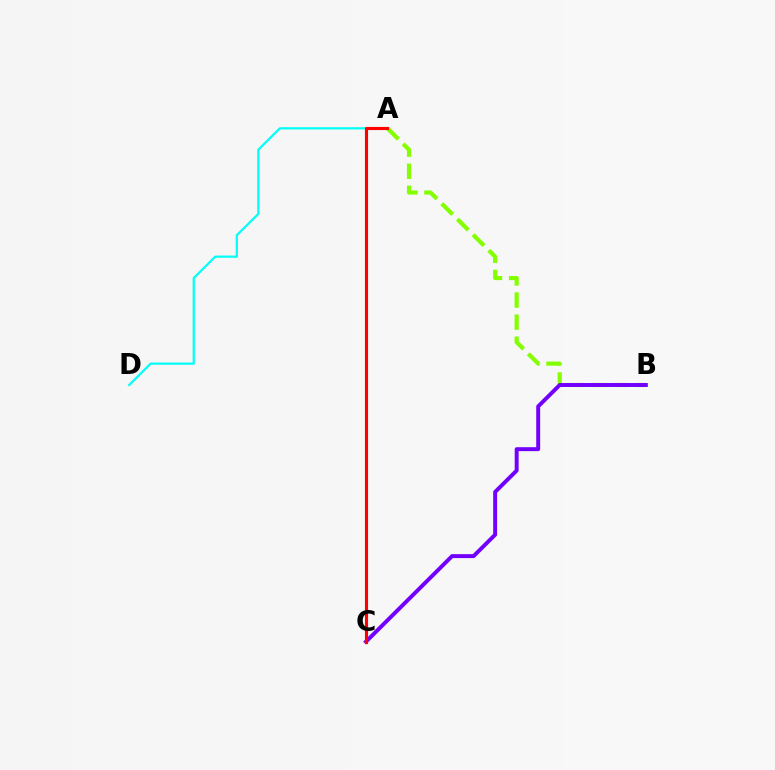{('A', 'D'): [{'color': '#00fff6', 'line_style': 'solid', 'thickness': 1.6}], ('A', 'B'): [{'color': '#84ff00', 'line_style': 'dashed', 'thickness': 3.0}], ('B', 'C'): [{'color': '#7200ff', 'line_style': 'solid', 'thickness': 2.84}], ('A', 'C'): [{'color': '#ff0000', 'line_style': 'solid', 'thickness': 2.25}]}